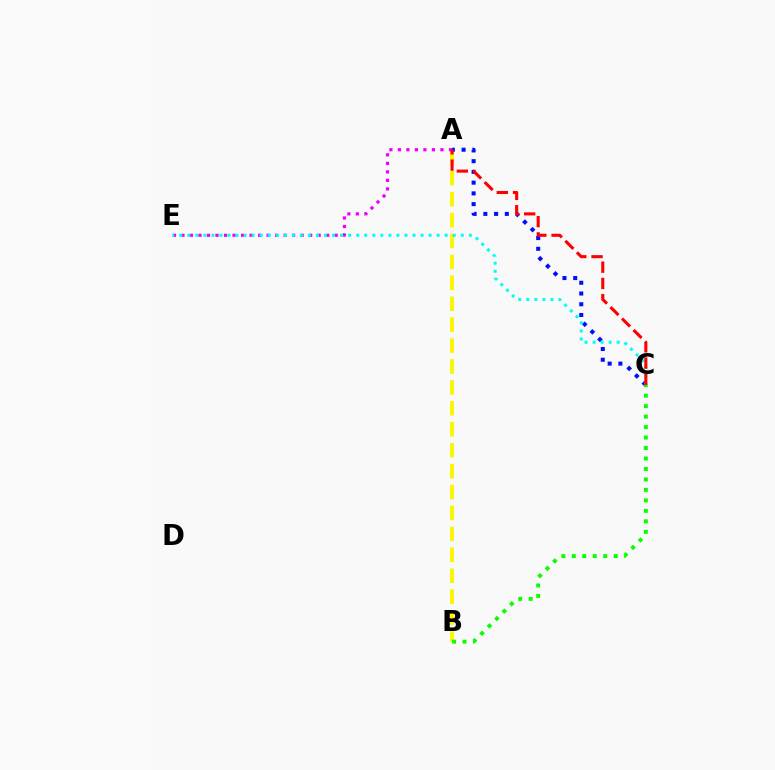{('A', 'B'): [{'color': '#fcf500', 'line_style': 'dashed', 'thickness': 2.84}], ('A', 'C'): [{'color': '#0010ff', 'line_style': 'dotted', 'thickness': 2.92}, {'color': '#ff0000', 'line_style': 'dashed', 'thickness': 2.21}], ('A', 'E'): [{'color': '#ee00ff', 'line_style': 'dotted', 'thickness': 2.31}], ('B', 'C'): [{'color': '#08ff00', 'line_style': 'dotted', 'thickness': 2.85}], ('C', 'E'): [{'color': '#00fff6', 'line_style': 'dotted', 'thickness': 2.19}]}